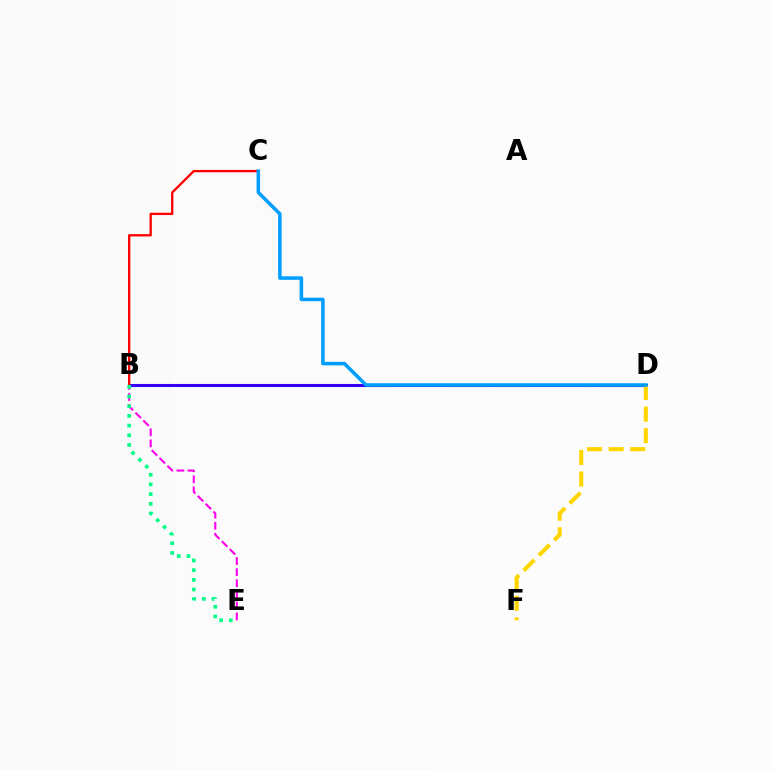{('B', 'D'): [{'color': '#4fff00', 'line_style': 'dotted', 'thickness': 2.3}, {'color': '#3700ff', 'line_style': 'solid', 'thickness': 2.18}], ('B', 'C'): [{'color': '#ff0000', 'line_style': 'solid', 'thickness': 1.67}], ('D', 'F'): [{'color': '#ffd500', 'line_style': 'dashed', 'thickness': 2.93}], ('B', 'E'): [{'color': '#ff00ed', 'line_style': 'dashed', 'thickness': 1.5}, {'color': '#00ff86', 'line_style': 'dotted', 'thickness': 2.63}], ('C', 'D'): [{'color': '#009eff', 'line_style': 'solid', 'thickness': 2.54}]}